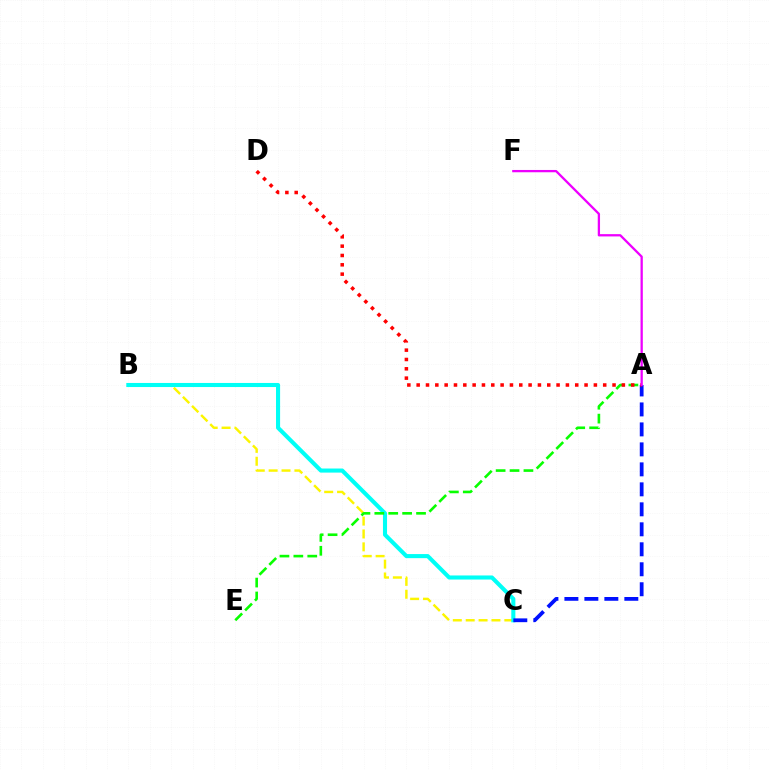{('B', 'C'): [{'color': '#fcf500', 'line_style': 'dashed', 'thickness': 1.75}, {'color': '#00fff6', 'line_style': 'solid', 'thickness': 2.94}], ('A', 'C'): [{'color': '#0010ff', 'line_style': 'dashed', 'thickness': 2.71}], ('A', 'E'): [{'color': '#08ff00', 'line_style': 'dashed', 'thickness': 1.89}], ('A', 'D'): [{'color': '#ff0000', 'line_style': 'dotted', 'thickness': 2.53}], ('A', 'F'): [{'color': '#ee00ff', 'line_style': 'solid', 'thickness': 1.65}]}